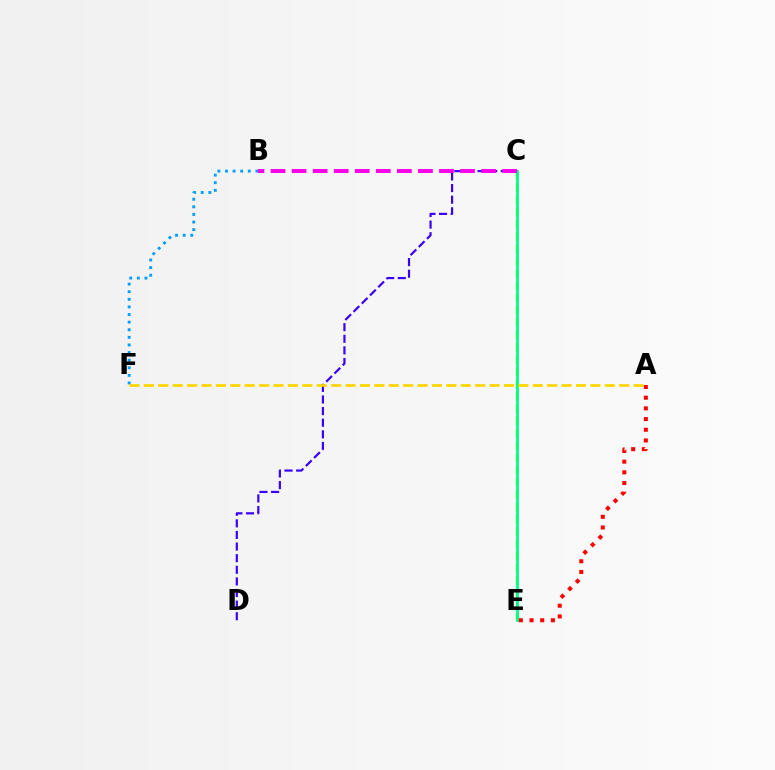{('C', 'E'): [{'color': '#4fff00', 'line_style': 'dashed', 'thickness': 1.67}, {'color': '#00ff86', 'line_style': 'solid', 'thickness': 2.0}], ('C', 'D'): [{'color': '#3700ff', 'line_style': 'dashed', 'thickness': 1.58}], ('A', 'E'): [{'color': '#ff0000', 'line_style': 'dotted', 'thickness': 2.9}], ('B', 'F'): [{'color': '#009eff', 'line_style': 'dotted', 'thickness': 2.07}], ('B', 'C'): [{'color': '#ff00ed', 'line_style': 'dashed', 'thickness': 2.86}], ('A', 'F'): [{'color': '#ffd500', 'line_style': 'dashed', 'thickness': 1.96}]}